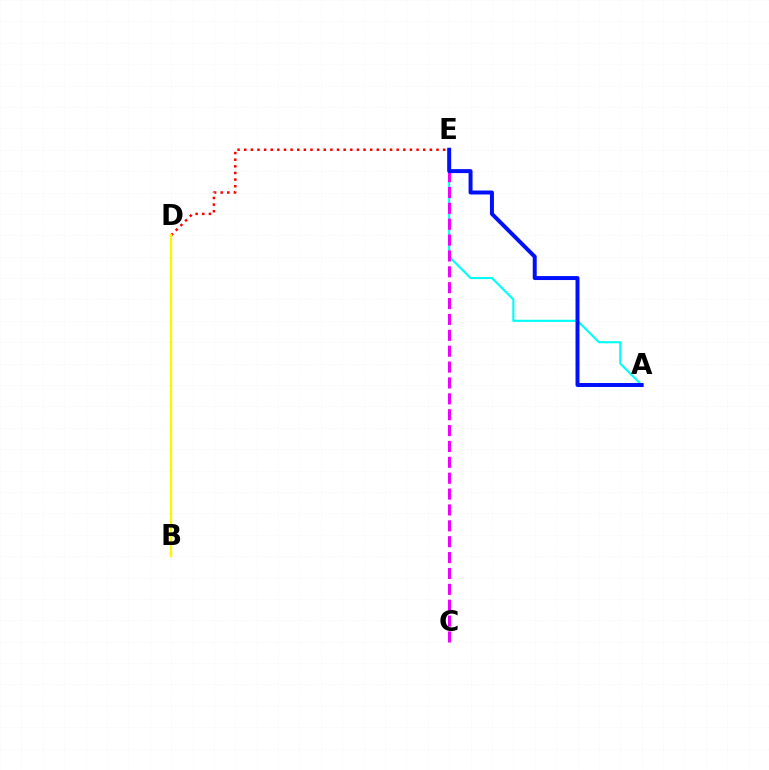{('D', 'E'): [{'color': '#ff0000', 'line_style': 'dotted', 'thickness': 1.8}], ('B', 'D'): [{'color': '#08ff00', 'line_style': 'dotted', 'thickness': 1.51}, {'color': '#fcf500', 'line_style': 'solid', 'thickness': 1.65}], ('A', 'E'): [{'color': '#00fff6', 'line_style': 'solid', 'thickness': 1.53}, {'color': '#0010ff', 'line_style': 'solid', 'thickness': 2.86}], ('C', 'E'): [{'color': '#ee00ff', 'line_style': 'dashed', 'thickness': 2.16}]}